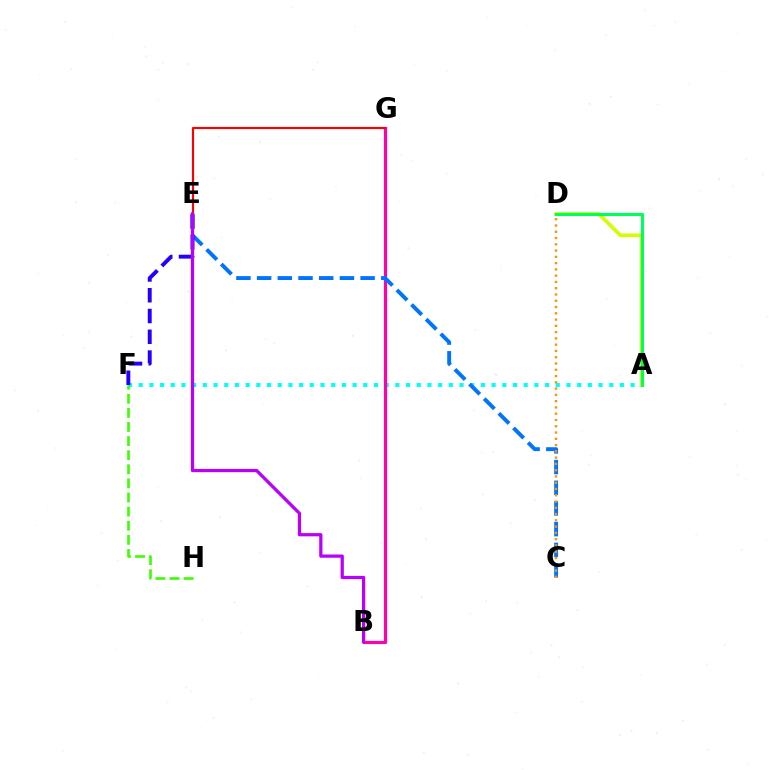{('A', 'F'): [{'color': '#00fff6', 'line_style': 'dotted', 'thickness': 2.91}], ('F', 'H'): [{'color': '#3dff00', 'line_style': 'dashed', 'thickness': 1.92}], ('B', 'G'): [{'color': '#ff00ac', 'line_style': 'solid', 'thickness': 2.28}], ('C', 'E'): [{'color': '#0074ff', 'line_style': 'dashed', 'thickness': 2.81}], ('A', 'D'): [{'color': '#d1ff00', 'line_style': 'solid', 'thickness': 2.6}, {'color': '#00ff5c', 'line_style': 'solid', 'thickness': 2.2}], ('C', 'D'): [{'color': '#ff9400', 'line_style': 'dotted', 'thickness': 1.7}], ('E', 'G'): [{'color': '#ff0000', 'line_style': 'solid', 'thickness': 1.54}], ('E', 'F'): [{'color': '#2500ff', 'line_style': 'dashed', 'thickness': 2.82}], ('B', 'E'): [{'color': '#b900ff', 'line_style': 'solid', 'thickness': 2.33}]}